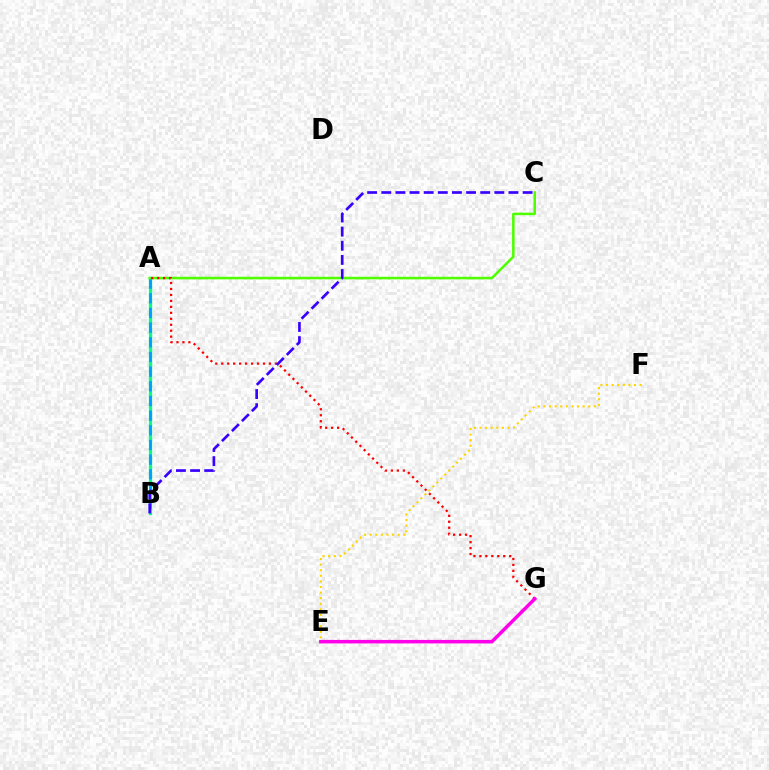{('A', 'B'): [{'color': '#00ff86', 'line_style': 'solid', 'thickness': 2.35}, {'color': '#009eff', 'line_style': 'dashed', 'thickness': 1.99}], ('A', 'C'): [{'color': '#4fff00', 'line_style': 'solid', 'thickness': 1.84}], ('A', 'G'): [{'color': '#ff0000', 'line_style': 'dotted', 'thickness': 1.62}], ('B', 'C'): [{'color': '#3700ff', 'line_style': 'dashed', 'thickness': 1.92}], ('E', 'F'): [{'color': '#ffd500', 'line_style': 'dotted', 'thickness': 1.52}], ('E', 'G'): [{'color': '#ff00ed', 'line_style': 'solid', 'thickness': 2.51}]}